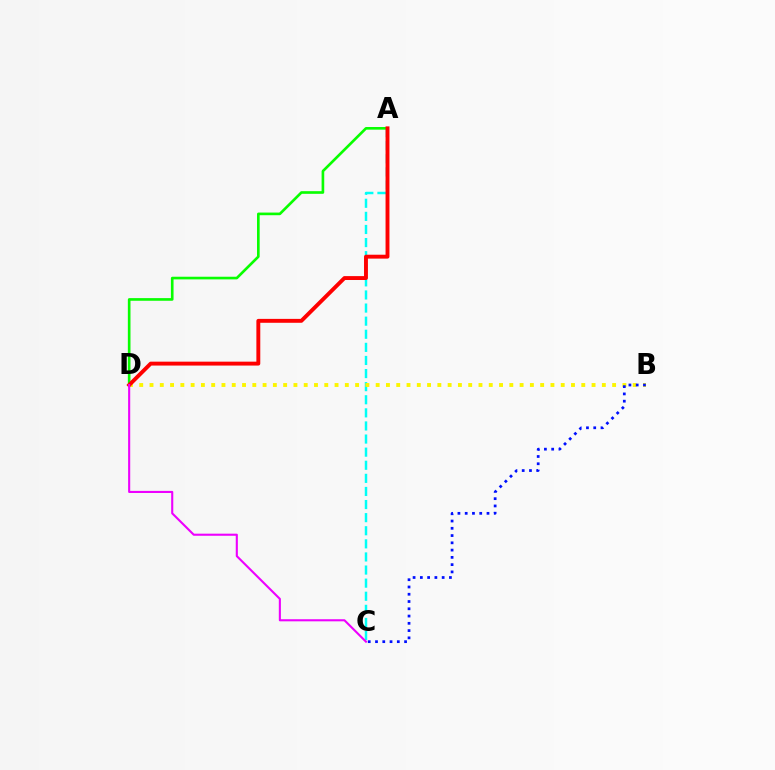{('A', 'C'): [{'color': '#00fff6', 'line_style': 'dashed', 'thickness': 1.78}], ('B', 'D'): [{'color': '#fcf500', 'line_style': 'dotted', 'thickness': 2.79}], ('B', 'C'): [{'color': '#0010ff', 'line_style': 'dotted', 'thickness': 1.97}], ('A', 'D'): [{'color': '#08ff00', 'line_style': 'solid', 'thickness': 1.9}, {'color': '#ff0000', 'line_style': 'solid', 'thickness': 2.81}], ('C', 'D'): [{'color': '#ee00ff', 'line_style': 'solid', 'thickness': 1.51}]}